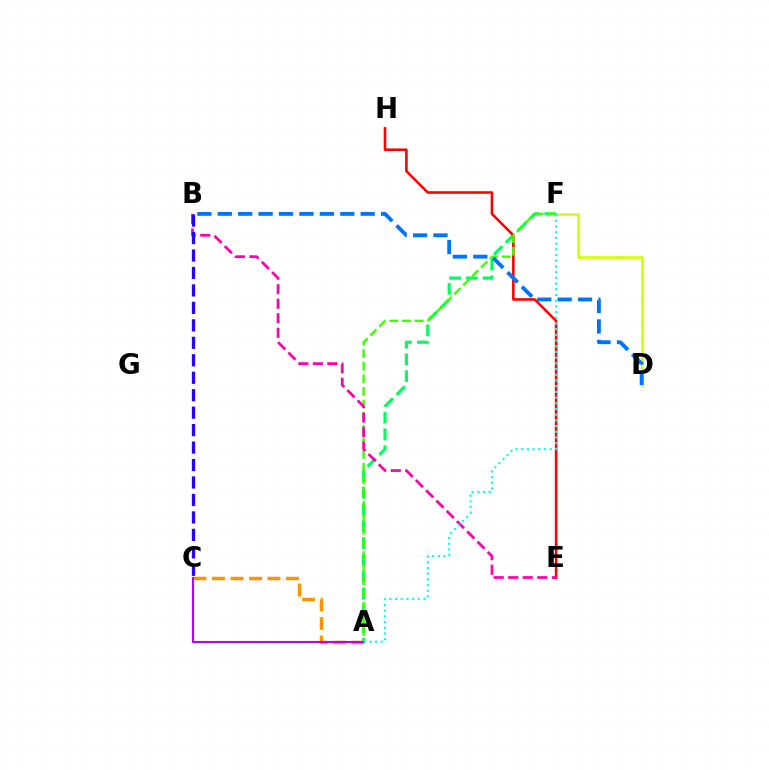{('D', 'F'): [{'color': '#d1ff00', 'line_style': 'solid', 'thickness': 1.92}], ('A', 'F'): [{'color': '#00ff5c', 'line_style': 'dashed', 'thickness': 2.28}, {'color': '#3dff00', 'line_style': 'dashed', 'thickness': 1.72}, {'color': '#00fff6', 'line_style': 'dotted', 'thickness': 1.55}], ('E', 'H'): [{'color': '#ff0000', 'line_style': 'solid', 'thickness': 1.86}], ('B', 'E'): [{'color': '#ff00ac', 'line_style': 'dashed', 'thickness': 1.97}], ('A', 'C'): [{'color': '#ff9400', 'line_style': 'dashed', 'thickness': 2.51}, {'color': '#b900ff', 'line_style': 'solid', 'thickness': 1.52}], ('B', 'C'): [{'color': '#2500ff', 'line_style': 'dashed', 'thickness': 2.37}], ('B', 'D'): [{'color': '#0074ff', 'line_style': 'dashed', 'thickness': 2.77}]}